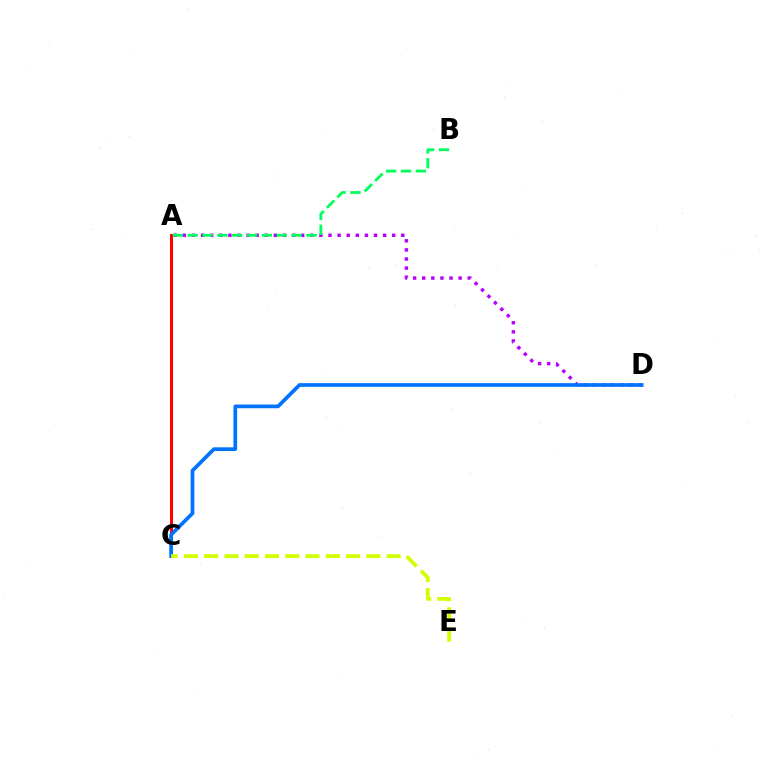{('A', 'D'): [{'color': '#b900ff', 'line_style': 'dotted', 'thickness': 2.47}], ('A', 'C'): [{'color': '#ff0000', 'line_style': 'solid', 'thickness': 2.19}], ('A', 'B'): [{'color': '#00ff5c', 'line_style': 'dashed', 'thickness': 2.02}], ('C', 'D'): [{'color': '#0074ff', 'line_style': 'solid', 'thickness': 2.67}], ('C', 'E'): [{'color': '#d1ff00', 'line_style': 'dashed', 'thickness': 2.75}]}